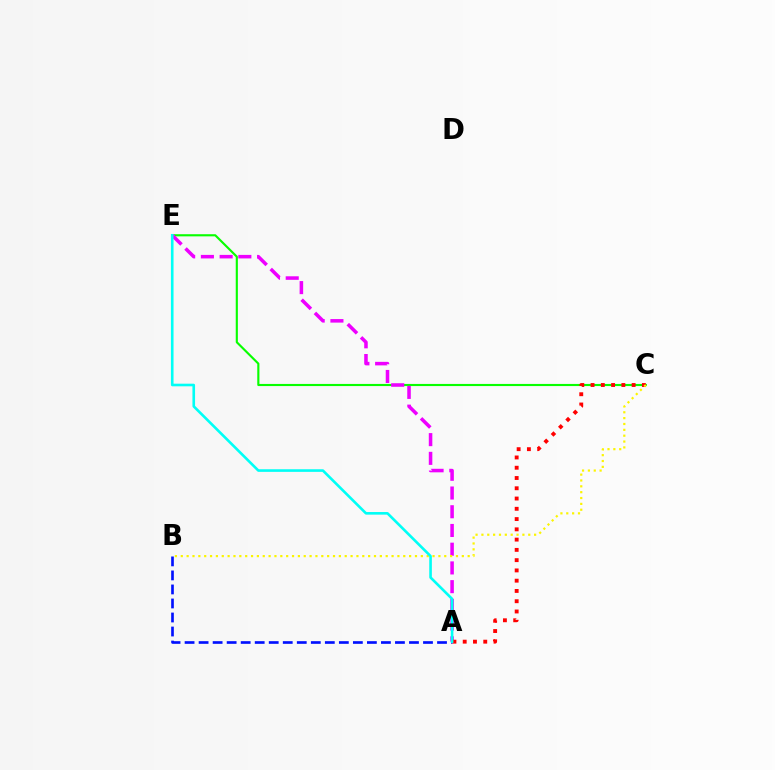{('A', 'B'): [{'color': '#0010ff', 'line_style': 'dashed', 'thickness': 1.91}], ('C', 'E'): [{'color': '#08ff00', 'line_style': 'solid', 'thickness': 1.54}], ('A', 'E'): [{'color': '#ee00ff', 'line_style': 'dashed', 'thickness': 2.54}, {'color': '#00fff6', 'line_style': 'solid', 'thickness': 1.88}], ('A', 'C'): [{'color': '#ff0000', 'line_style': 'dotted', 'thickness': 2.79}], ('B', 'C'): [{'color': '#fcf500', 'line_style': 'dotted', 'thickness': 1.59}]}